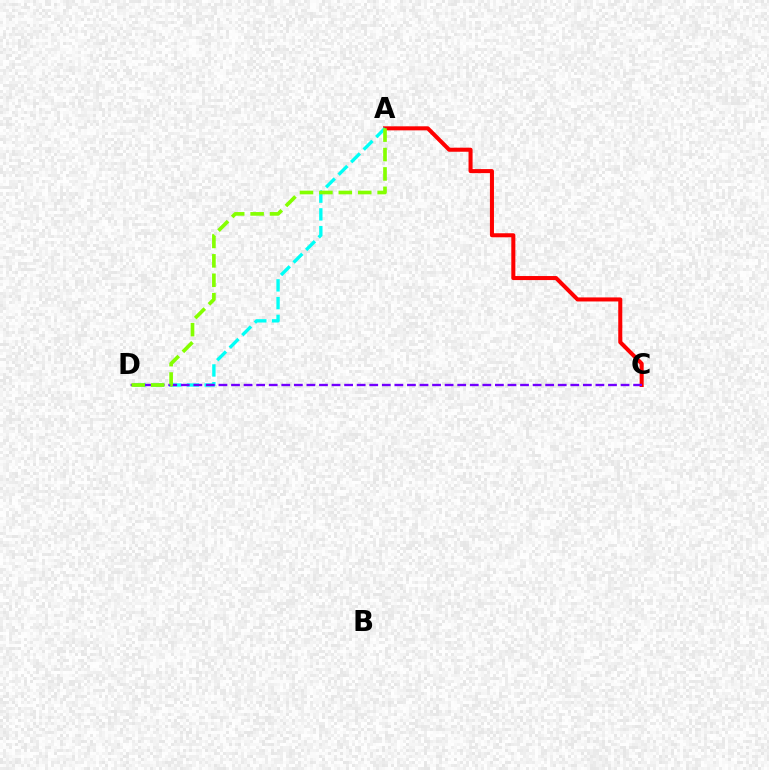{('A', 'C'): [{'color': '#ff0000', 'line_style': 'solid', 'thickness': 2.91}], ('A', 'D'): [{'color': '#00fff6', 'line_style': 'dashed', 'thickness': 2.41}, {'color': '#84ff00', 'line_style': 'dashed', 'thickness': 2.64}], ('C', 'D'): [{'color': '#7200ff', 'line_style': 'dashed', 'thickness': 1.71}]}